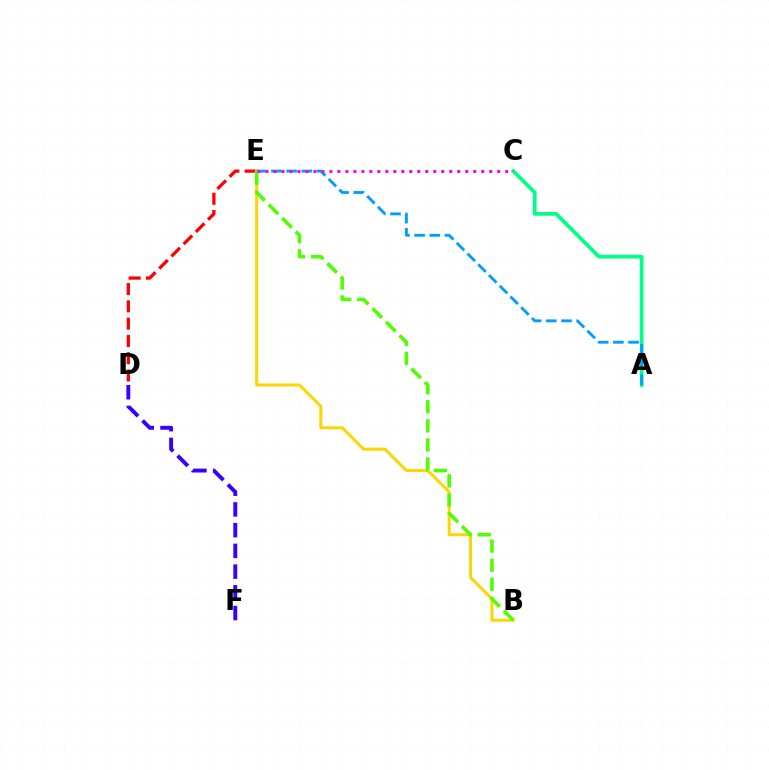{('A', 'C'): [{'color': '#00ff86', 'line_style': 'solid', 'thickness': 2.68}], ('D', 'E'): [{'color': '#ff0000', 'line_style': 'dashed', 'thickness': 2.35}], ('B', 'E'): [{'color': '#ffd500', 'line_style': 'solid', 'thickness': 2.17}, {'color': '#4fff00', 'line_style': 'dashed', 'thickness': 2.59}], ('A', 'E'): [{'color': '#009eff', 'line_style': 'dashed', 'thickness': 2.06}], ('D', 'F'): [{'color': '#3700ff', 'line_style': 'dashed', 'thickness': 2.82}], ('C', 'E'): [{'color': '#ff00ed', 'line_style': 'dotted', 'thickness': 2.17}]}